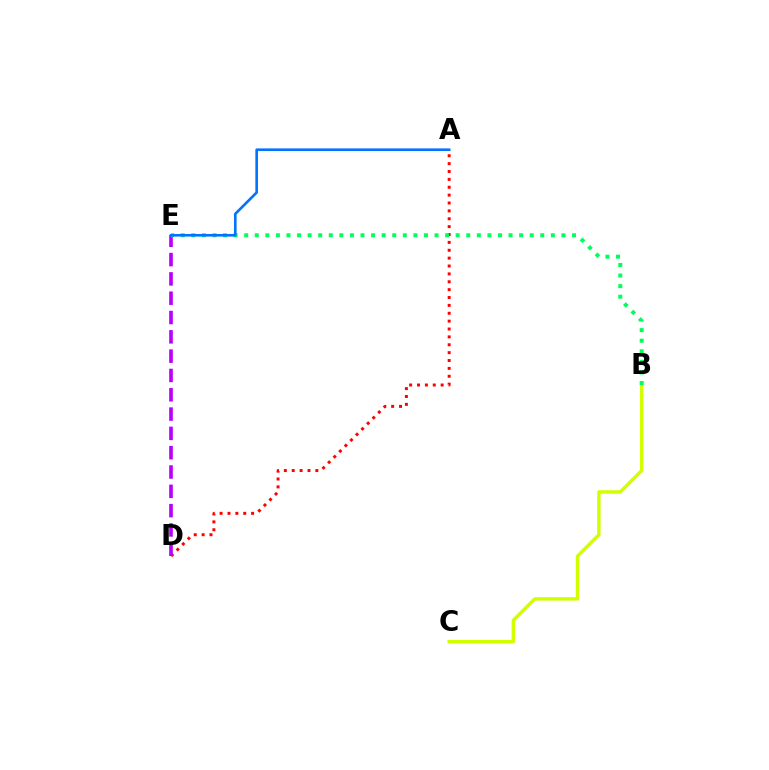{('A', 'D'): [{'color': '#ff0000', 'line_style': 'dotted', 'thickness': 2.14}], ('D', 'E'): [{'color': '#b900ff', 'line_style': 'dashed', 'thickness': 2.62}], ('B', 'C'): [{'color': '#d1ff00', 'line_style': 'solid', 'thickness': 2.45}], ('B', 'E'): [{'color': '#00ff5c', 'line_style': 'dotted', 'thickness': 2.87}], ('A', 'E'): [{'color': '#0074ff', 'line_style': 'solid', 'thickness': 1.9}]}